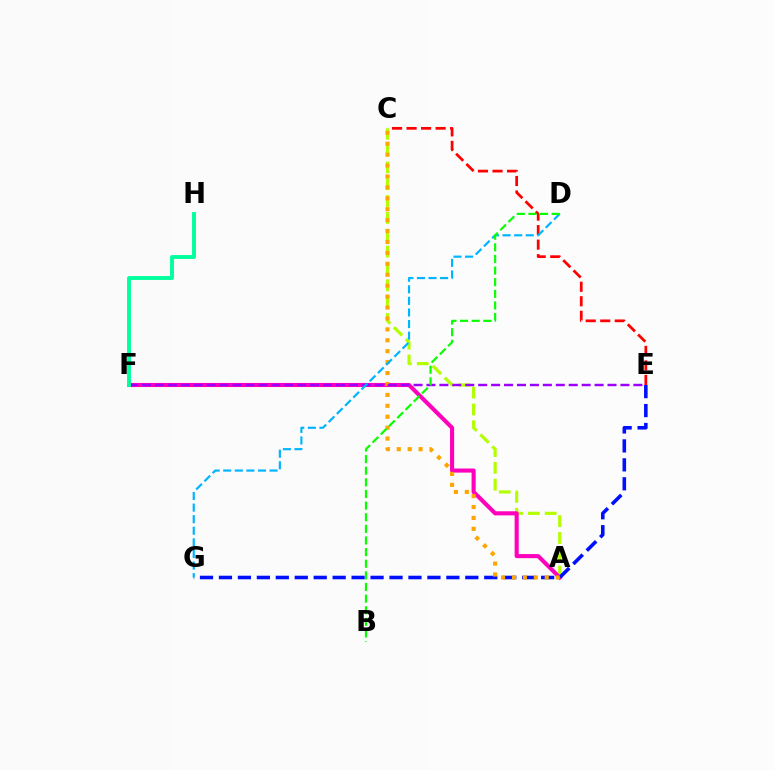{('C', 'E'): [{'color': '#ff0000', 'line_style': 'dashed', 'thickness': 1.97}], ('A', 'C'): [{'color': '#b3ff00', 'line_style': 'dashed', 'thickness': 2.29}, {'color': '#ffa500', 'line_style': 'dotted', 'thickness': 2.97}], ('A', 'F'): [{'color': '#ff00bd', 'line_style': 'solid', 'thickness': 2.95}], ('E', 'G'): [{'color': '#0010ff', 'line_style': 'dashed', 'thickness': 2.57}], ('E', 'F'): [{'color': '#9b00ff', 'line_style': 'dashed', 'thickness': 1.76}], ('D', 'G'): [{'color': '#00b5ff', 'line_style': 'dashed', 'thickness': 1.57}], ('F', 'H'): [{'color': '#00ff9d', 'line_style': 'solid', 'thickness': 2.79}], ('B', 'D'): [{'color': '#08ff00', 'line_style': 'dashed', 'thickness': 1.58}]}